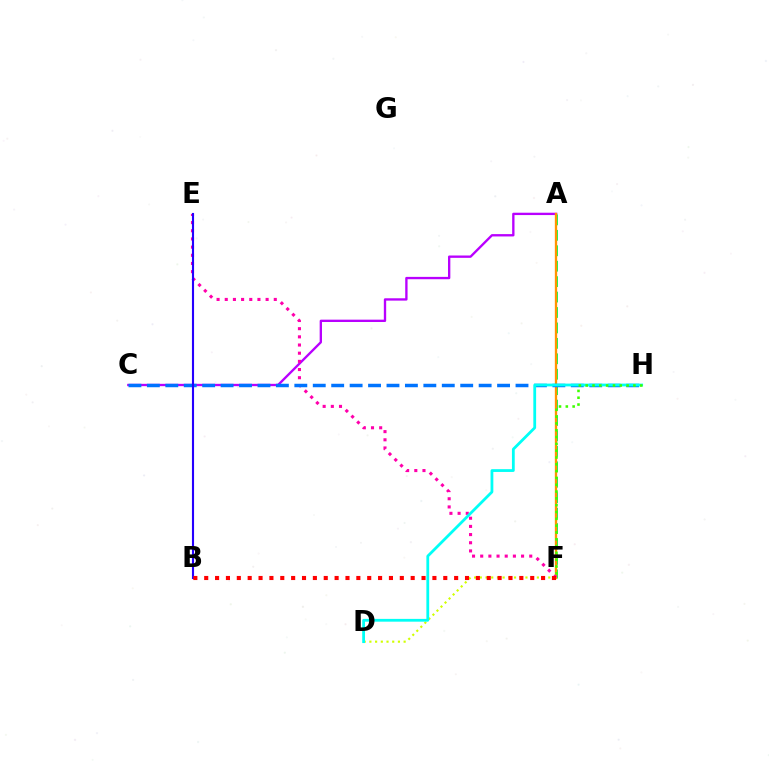{('D', 'F'): [{'color': '#d1ff00', 'line_style': 'dotted', 'thickness': 1.55}], ('A', 'C'): [{'color': '#b900ff', 'line_style': 'solid', 'thickness': 1.69}], ('A', 'F'): [{'color': '#00ff5c', 'line_style': 'dashed', 'thickness': 2.1}, {'color': '#ff9400', 'line_style': 'solid', 'thickness': 1.68}], ('E', 'F'): [{'color': '#ff00ac', 'line_style': 'dotted', 'thickness': 2.22}], ('C', 'H'): [{'color': '#0074ff', 'line_style': 'dashed', 'thickness': 2.5}], ('D', 'H'): [{'color': '#00fff6', 'line_style': 'solid', 'thickness': 2.01}], ('F', 'H'): [{'color': '#3dff00', 'line_style': 'dotted', 'thickness': 1.85}], ('B', 'E'): [{'color': '#2500ff', 'line_style': 'solid', 'thickness': 1.53}], ('B', 'F'): [{'color': '#ff0000', 'line_style': 'dotted', 'thickness': 2.95}]}